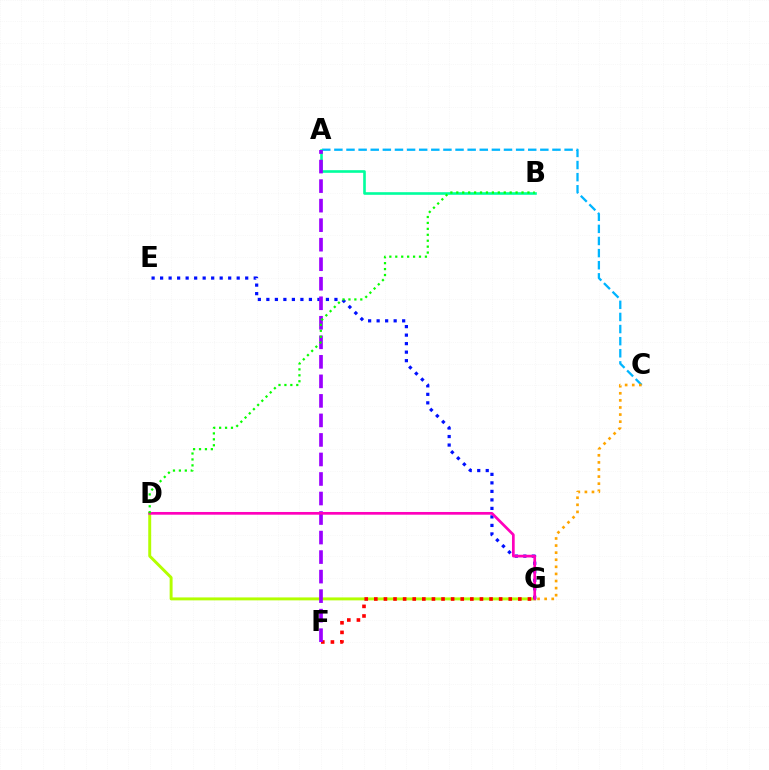{('D', 'G'): [{'color': '#b3ff00', 'line_style': 'solid', 'thickness': 2.12}, {'color': '#ff00bd', 'line_style': 'solid', 'thickness': 1.95}], ('A', 'C'): [{'color': '#00b5ff', 'line_style': 'dashed', 'thickness': 1.65}], ('F', 'G'): [{'color': '#ff0000', 'line_style': 'dotted', 'thickness': 2.61}], ('C', 'G'): [{'color': '#ffa500', 'line_style': 'dotted', 'thickness': 1.93}], ('A', 'B'): [{'color': '#00ff9d', 'line_style': 'solid', 'thickness': 1.89}], ('E', 'G'): [{'color': '#0010ff', 'line_style': 'dotted', 'thickness': 2.31}], ('A', 'F'): [{'color': '#9b00ff', 'line_style': 'dashed', 'thickness': 2.65}], ('B', 'D'): [{'color': '#08ff00', 'line_style': 'dotted', 'thickness': 1.61}]}